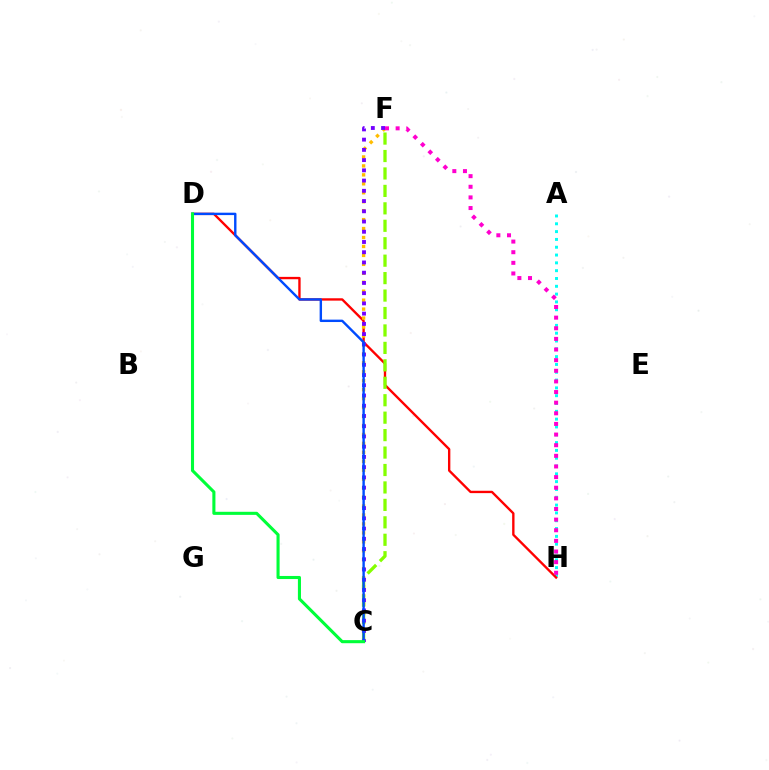{('A', 'H'): [{'color': '#00fff6', 'line_style': 'dotted', 'thickness': 2.12}], ('D', 'H'): [{'color': '#ff0000', 'line_style': 'solid', 'thickness': 1.7}], ('C', 'F'): [{'color': '#ffbd00', 'line_style': 'dotted', 'thickness': 2.43}, {'color': '#84ff00', 'line_style': 'dashed', 'thickness': 2.37}, {'color': '#7200ff', 'line_style': 'dotted', 'thickness': 2.78}], ('C', 'D'): [{'color': '#004bff', 'line_style': 'solid', 'thickness': 1.73}, {'color': '#00ff39', 'line_style': 'solid', 'thickness': 2.22}], ('F', 'H'): [{'color': '#ff00cf', 'line_style': 'dotted', 'thickness': 2.89}]}